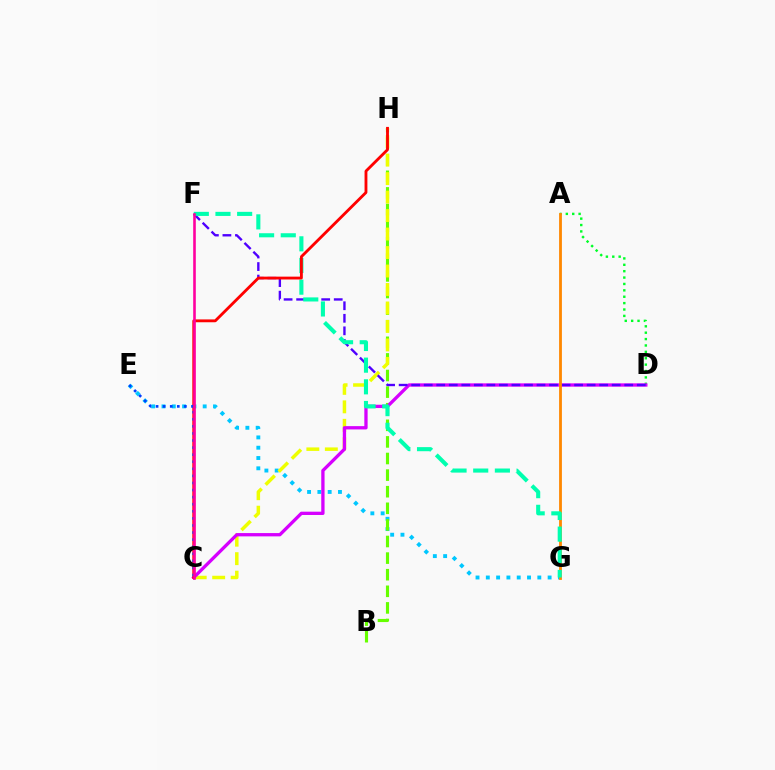{('E', 'G'): [{'color': '#00c7ff', 'line_style': 'dotted', 'thickness': 2.8}], ('B', 'H'): [{'color': '#66ff00', 'line_style': 'dashed', 'thickness': 2.26}], ('A', 'D'): [{'color': '#00ff27', 'line_style': 'dotted', 'thickness': 1.74}], ('C', 'H'): [{'color': '#eeff00', 'line_style': 'dashed', 'thickness': 2.51}, {'color': '#ff0000', 'line_style': 'solid', 'thickness': 2.05}], ('C', 'D'): [{'color': '#d600ff', 'line_style': 'solid', 'thickness': 2.38}], ('D', 'F'): [{'color': '#4f00ff', 'line_style': 'dashed', 'thickness': 1.7}], ('A', 'G'): [{'color': '#ff8800', 'line_style': 'solid', 'thickness': 2.02}], ('F', 'G'): [{'color': '#00ffaf', 'line_style': 'dashed', 'thickness': 2.94}], ('C', 'E'): [{'color': '#003fff', 'line_style': 'dotted', 'thickness': 1.92}], ('C', 'F'): [{'color': '#ff00a0', 'line_style': 'solid', 'thickness': 1.87}]}